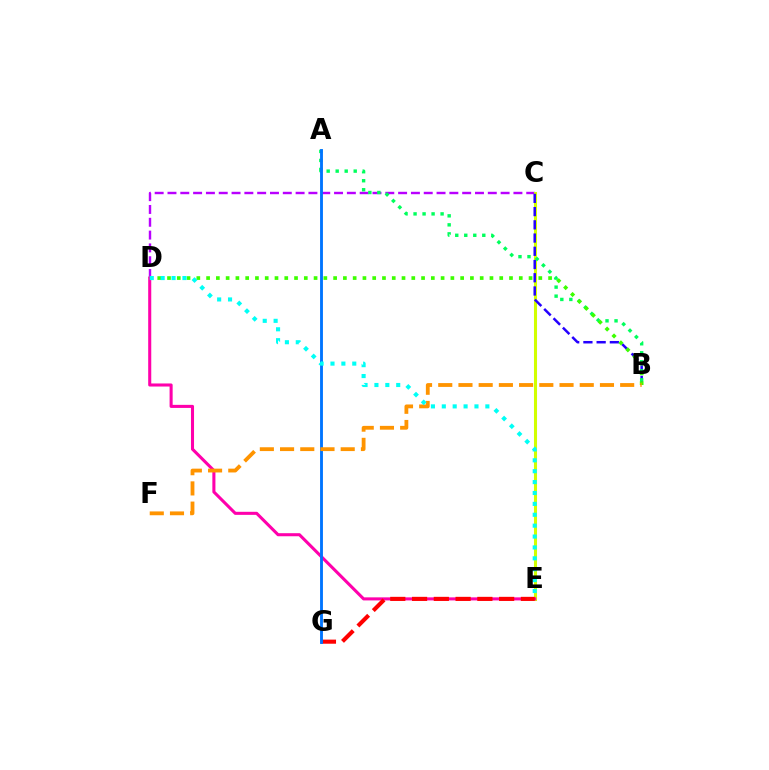{('C', 'D'): [{'color': '#b900ff', 'line_style': 'dashed', 'thickness': 1.74}], ('C', 'E'): [{'color': '#d1ff00', 'line_style': 'solid', 'thickness': 2.2}], ('B', 'C'): [{'color': '#2500ff', 'line_style': 'dashed', 'thickness': 1.8}], ('A', 'B'): [{'color': '#00ff5c', 'line_style': 'dotted', 'thickness': 2.45}], ('B', 'D'): [{'color': '#3dff00', 'line_style': 'dotted', 'thickness': 2.65}], ('D', 'E'): [{'color': '#ff00ac', 'line_style': 'solid', 'thickness': 2.21}, {'color': '#00fff6', 'line_style': 'dotted', 'thickness': 2.96}], ('E', 'G'): [{'color': '#ff0000', 'line_style': 'dashed', 'thickness': 2.96}], ('A', 'G'): [{'color': '#0074ff', 'line_style': 'solid', 'thickness': 2.06}], ('B', 'F'): [{'color': '#ff9400', 'line_style': 'dashed', 'thickness': 2.75}]}